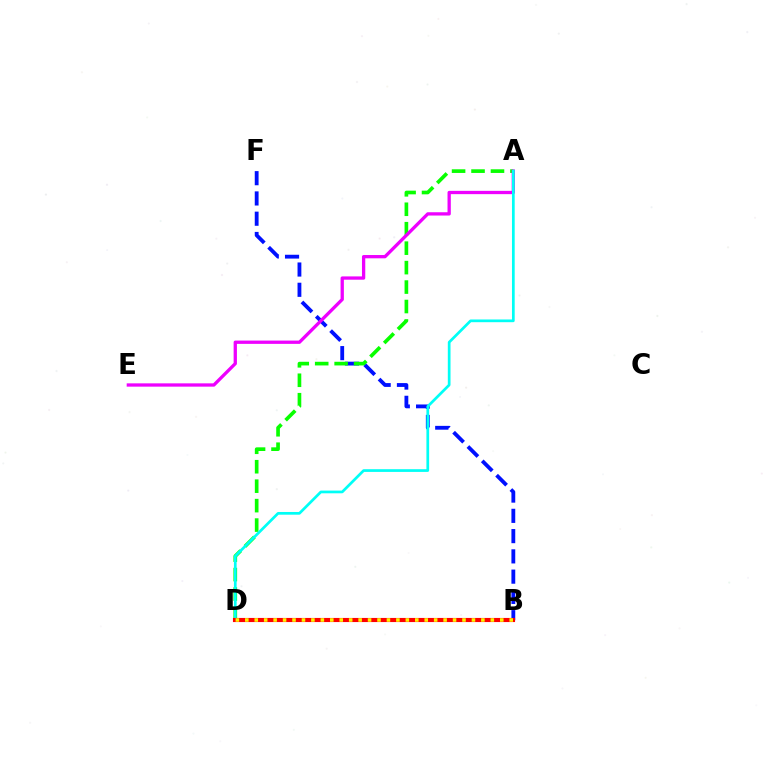{('B', 'F'): [{'color': '#0010ff', 'line_style': 'dashed', 'thickness': 2.75}], ('A', 'D'): [{'color': '#08ff00', 'line_style': 'dashed', 'thickness': 2.64}, {'color': '#00fff6', 'line_style': 'solid', 'thickness': 1.95}], ('A', 'E'): [{'color': '#ee00ff', 'line_style': 'solid', 'thickness': 2.37}], ('B', 'D'): [{'color': '#ff0000', 'line_style': 'solid', 'thickness': 2.96}, {'color': '#fcf500', 'line_style': 'dotted', 'thickness': 2.57}]}